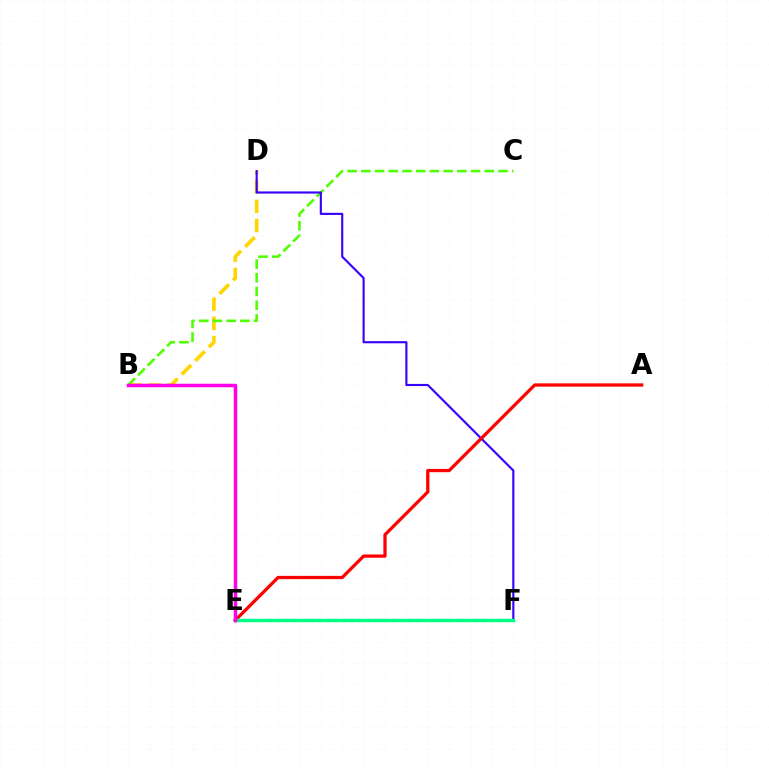{('B', 'D'): [{'color': '#ffd500', 'line_style': 'dashed', 'thickness': 2.61}], ('B', 'C'): [{'color': '#4fff00', 'line_style': 'dashed', 'thickness': 1.86}], ('E', 'F'): [{'color': '#009eff', 'line_style': 'dotted', 'thickness': 2.23}, {'color': '#00ff86', 'line_style': 'solid', 'thickness': 2.45}], ('D', 'F'): [{'color': '#3700ff', 'line_style': 'solid', 'thickness': 1.54}], ('A', 'E'): [{'color': '#ff0000', 'line_style': 'solid', 'thickness': 2.34}], ('B', 'E'): [{'color': '#ff00ed', 'line_style': 'solid', 'thickness': 2.52}]}